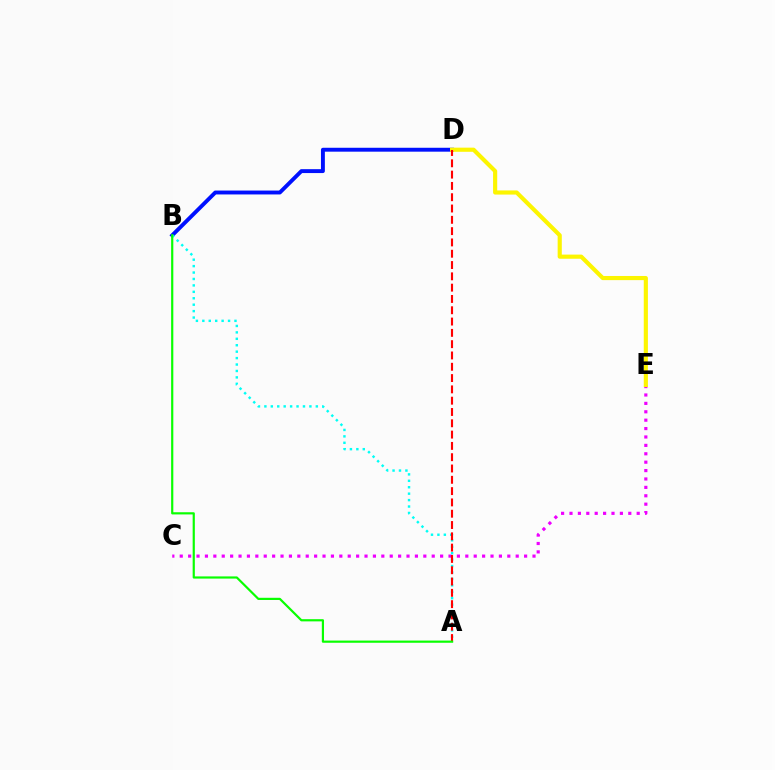{('B', 'D'): [{'color': '#0010ff', 'line_style': 'solid', 'thickness': 2.81}], ('A', 'B'): [{'color': '#00fff6', 'line_style': 'dotted', 'thickness': 1.75}, {'color': '#08ff00', 'line_style': 'solid', 'thickness': 1.58}], ('C', 'E'): [{'color': '#ee00ff', 'line_style': 'dotted', 'thickness': 2.28}], ('D', 'E'): [{'color': '#fcf500', 'line_style': 'solid', 'thickness': 2.99}], ('A', 'D'): [{'color': '#ff0000', 'line_style': 'dashed', 'thickness': 1.54}]}